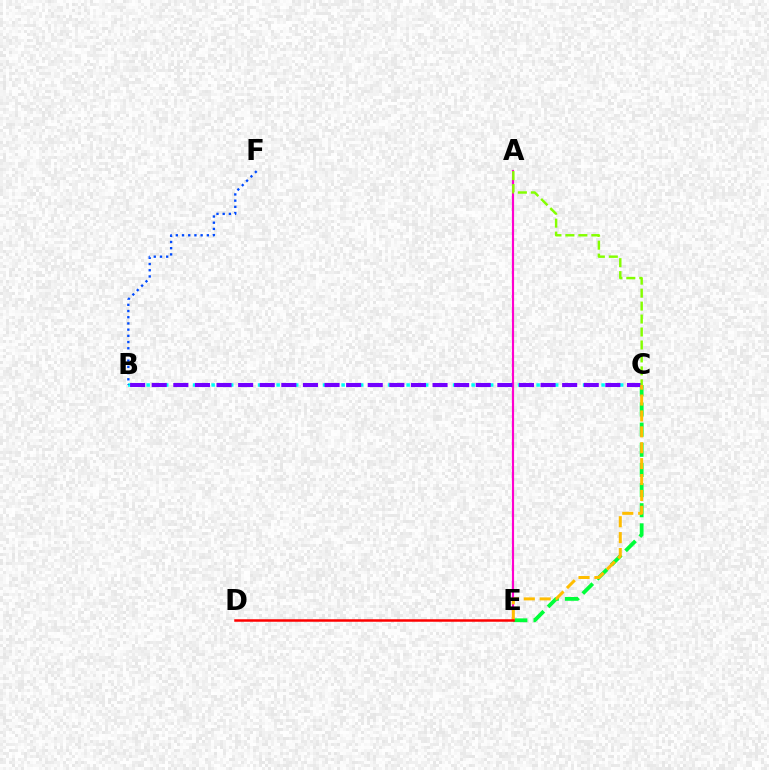{('B', 'C'): [{'color': '#00fff6', 'line_style': 'dotted', 'thickness': 2.52}, {'color': '#7200ff', 'line_style': 'dashed', 'thickness': 2.93}], ('C', 'E'): [{'color': '#00ff39', 'line_style': 'dashed', 'thickness': 2.74}, {'color': '#ffbd00', 'line_style': 'dashed', 'thickness': 2.16}], ('A', 'E'): [{'color': '#ff00cf', 'line_style': 'solid', 'thickness': 1.56}], ('D', 'E'): [{'color': '#ff0000', 'line_style': 'solid', 'thickness': 1.8}], ('A', 'C'): [{'color': '#84ff00', 'line_style': 'dashed', 'thickness': 1.76}], ('B', 'F'): [{'color': '#004bff', 'line_style': 'dotted', 'thickness': 1.69}]}